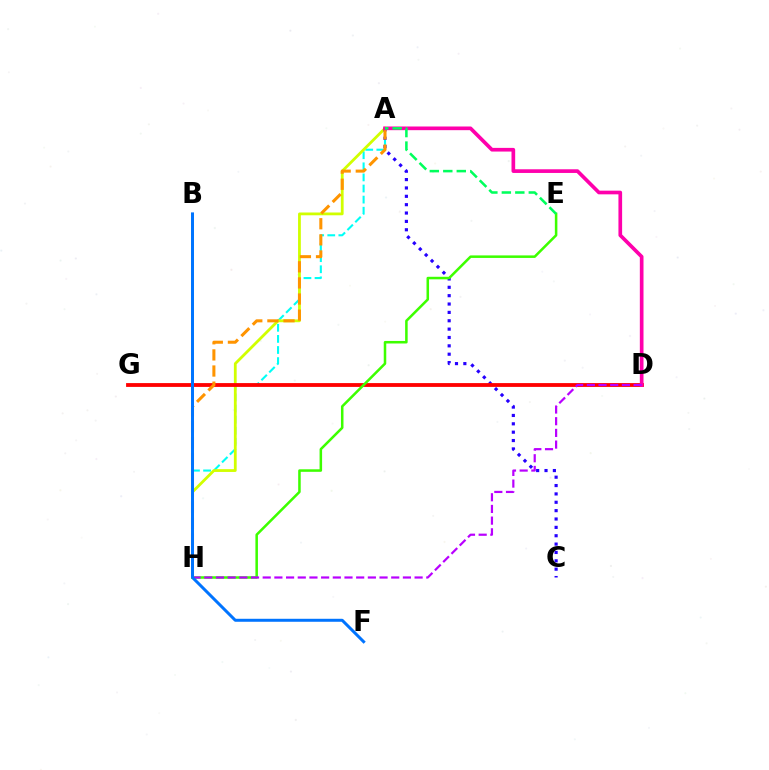{('A', 'H'): [{'color': '#00fff6', 'line_style': 'dashed', 'thickness': 1.51}, {'color': '#d1ff00', 'line_style': 'solid', 'thickness': 2.01}, {'color': '#ff9400', 'line_style': 'dashed', 'thickness': 2.19}], ('A', 'C'): [{'color': '#2500ff', 'line_style': 'dotted', 'thickness': 2.27}], ('D', 'G'): [{'color': '#ff0000', 'line_style': 'solid', 'thickness': 2.74}], ('A', 'D'): [{'color': '#ff00ac', 'line_style': 'solid', 'thickness': 2.65}], ('E', 'H'): [{'color': '#3dff00', 'line_style': 'solid', 'thickness': 1.82}], ('A', 'E'): [{'color': '#00ff5c', 'line_style': 'dashed', 'thickness': 1.83}], ('D', 'H'): [{'color': '#b900ff', 'line_style': 'dashed', 'thickness': 1.59}], ('B', 'F'): [{'color': '#0074ff', 'line_style': 'solid', 'thickness': 2.15}]}